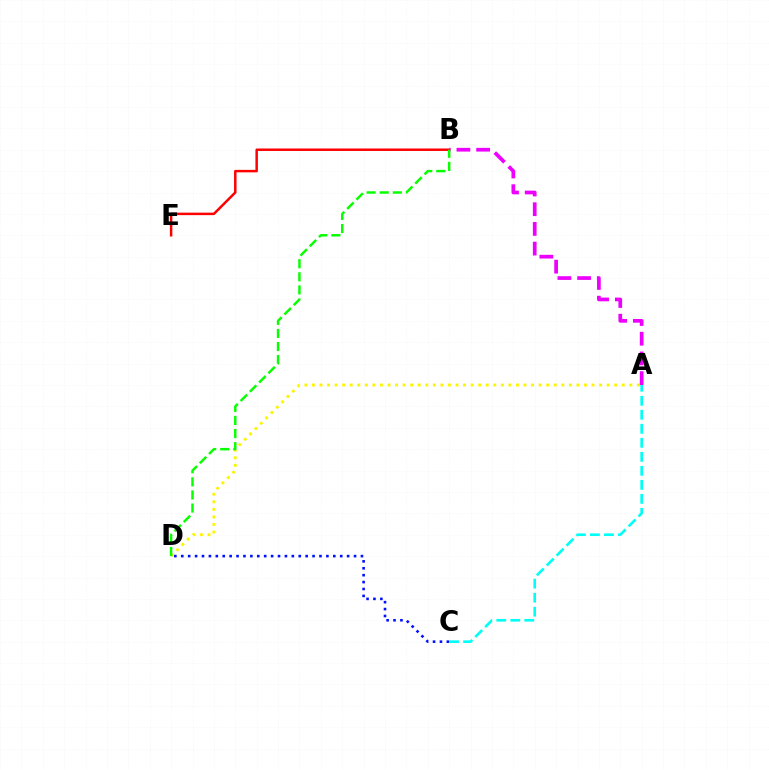{('A', 'D'): [{'color': '#fcf500', 'line_style': 'dotted', 'thickness': 2.05}], ('B', 'E'): [{'color': '#ff0000', 'line_style': 'solid', 'thickness': 1.78}], ('A', 'B'): [{'color': '#ee00ff', 'line_style': 'dashed', 'thickness': 2.68}], ('C', 'D'): [{'color': '#0010ff', 'line_style': 'dotted', 'thickness': 1.88}], ('B', 'D'): [{'color': '#08ff00', 'line_style': 'dashed', 'thickness': 1.78}], ('A', 'C'): [{'color': '#00fff6', 'line_style': 'dashed', 'thickness': 1.9}]}